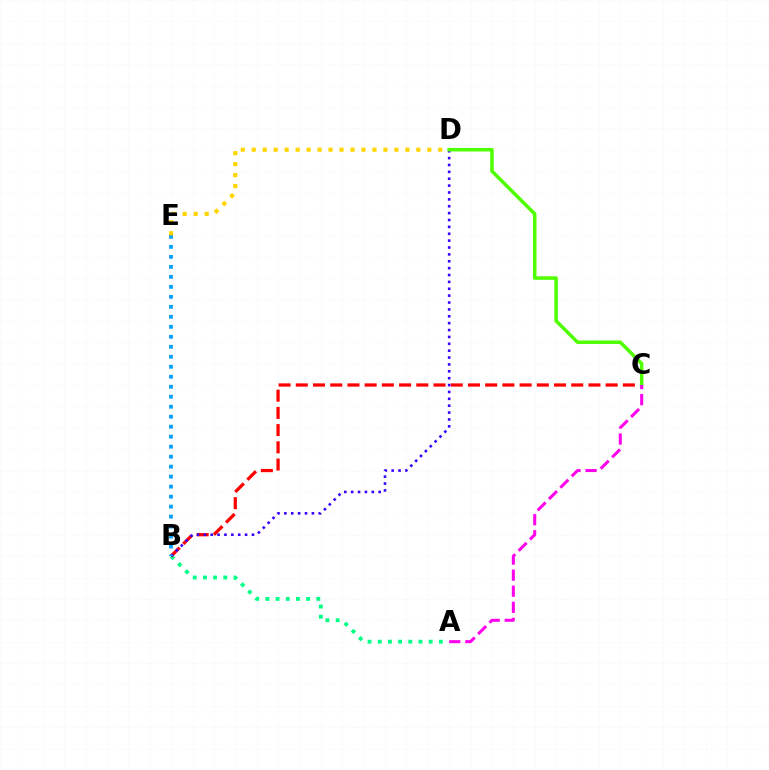{('A', 'B'): [{'color': '#00ff86', 'line_style': 'dotted', 'thickness': 2.77}], ('B', 'C'): [{'color': '#ff0000', 'line_style': 'dashed', 'thickness': 2.34}], ('B', 'D'): [{'color': '#3700ff', 'line_style': 'dotted', 'thickness': 1.87}], ('B', 'E'): [{'color': '#009eff', 'line_style': 'dotted', 'thickness': 2.71}], ('C', 'D'): [{'color': '#4fff00', 'line_style': 'solid', 'thickness': 2.53}], ('D', 'E'): [{'color': '#ffd500', 'line_style': 'dotted', 'thickness': 2.98}], ('A', 'C'): [{'color': '#ff00ed', 'line_style': 'dashed', 'thickness': 2.18}]}